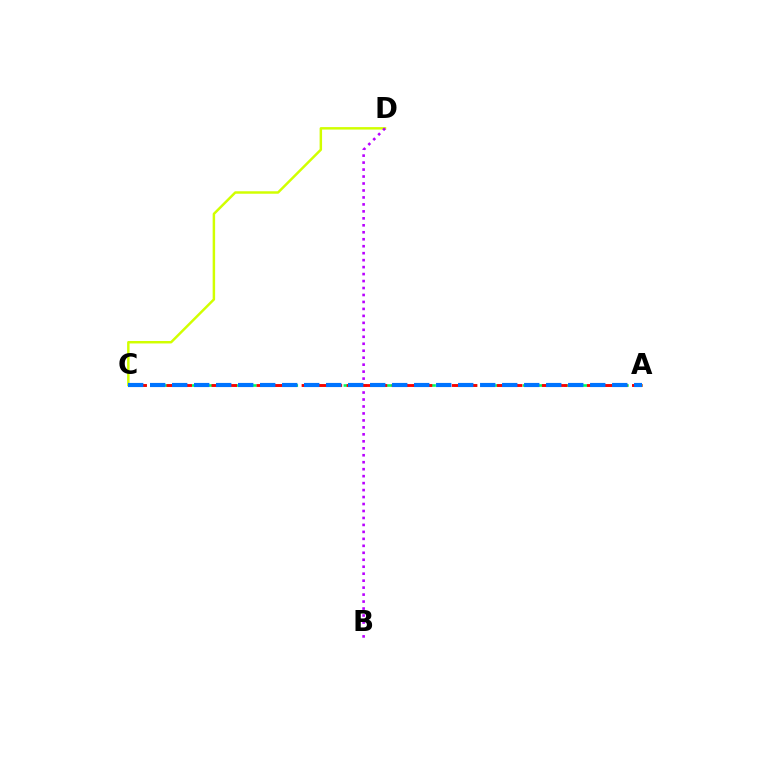{('C', 'D'): [{'color': '#d1ff00', 'line_style': 'solid', 'thickness': 1.78}], ('B', 'D'): [{'color': '#b900ff', 'line_style': 'dotted', 'thickness': 1.89}], ('A', 'C'): [{'color': '#00ff5c', 'line_style': 'dashed', 'thickness': 1.87}, {'color': '#ff0000', 'line_style': 'dashed', 'thickness': 2.04}, {'color': '#0074ff', 'line_style': 'dashed', 'thickness': 2.99}]}